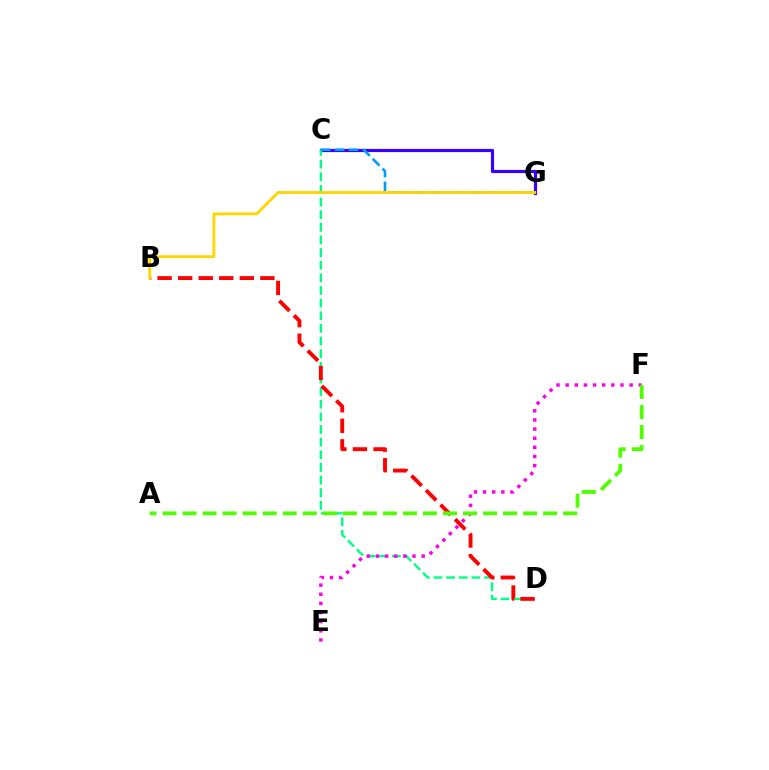{('C', 'G'): [{'color': '#3700ff', 'line_style': 'solid', 'thickness': 2.28}, {'color': '#009eff', 'line_style': 'dashed', 'thickness': 1.89}], ('C', 'D'): [{'color': '#00ff86', 'line_style': 'dashed', 'thickness': 1.72}], ('E', 'F'): [{'color': '#ff00ed', 'line_style': 'dotted', 'thickness': 2.48}], ('B', 'D'): [{'color': '#ff0000', 'line_style': 'dashed', 'thickness': 2.79}], ('B', 'G'): [{'color': '#ffd500', 'line_style': 'solid', 'thickness': 2.06}], ('A', 'F'): [{'color': '#4fff00', 'line_style': 'dashed', 'thickness': 2.72}]}